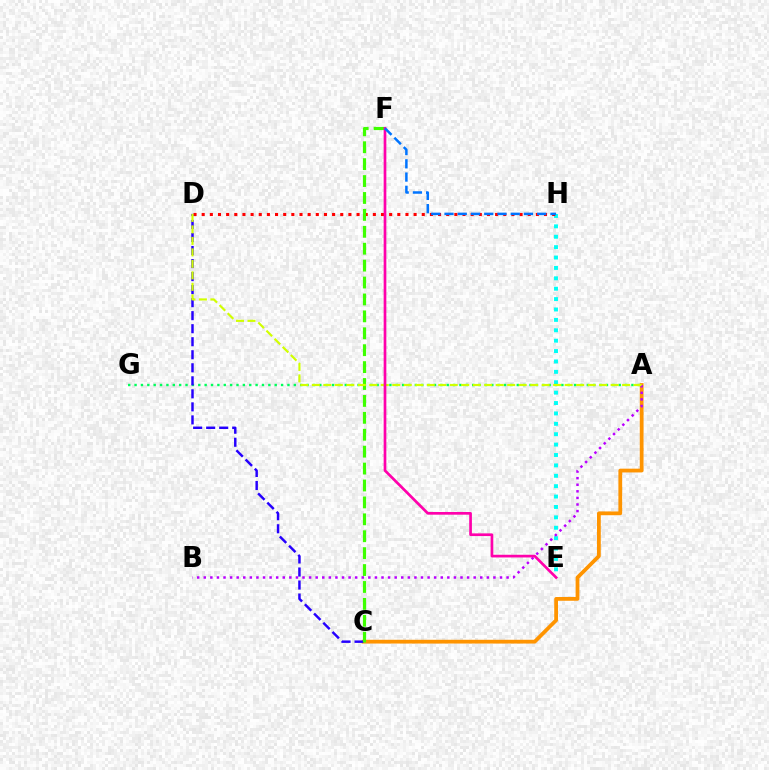{('E', 'H'): [{'color': '#00fff6', 'line_style': 'dotted', 'thickness': 2.82}], ('A', 'G'): [{'color': '#00ff5c', 'line_style': 'dotted', 'thickness': 1.73}], ('A', 'C'): [{'color': '#ff9400', 'line_style': 'solid', 'thickness': 2.71}], ('A', 'B'): [{'color': '#b900ff', 'line_style': 'dotted', 'thickness': 1.79}], ('C', 'D'): [{'color': '#2500ff', 'line_style': 'dashed', 'thickness': 1.77}], ('D', 'H'): [{'color': '#ff0000', 'line_style': 'dotted', 'thickness': 2.21}], ('C', 'F'): [{'color': '#3dff00', 'line_style': 'dashed', 'thickness': 2.3}], ('A', 'D'): [{'color': '#d1ff00', 'line_style': 'dashed', 'thickness': 1.56}], ('E', 'F'): [{'color': '#ff00ac', 'line_style': 'solid', 'thickness': 1.94}], ('F', 'H'): [{'color': '#0074ff', 'line_style': 'dashed', 'thickness': 1.8}]}